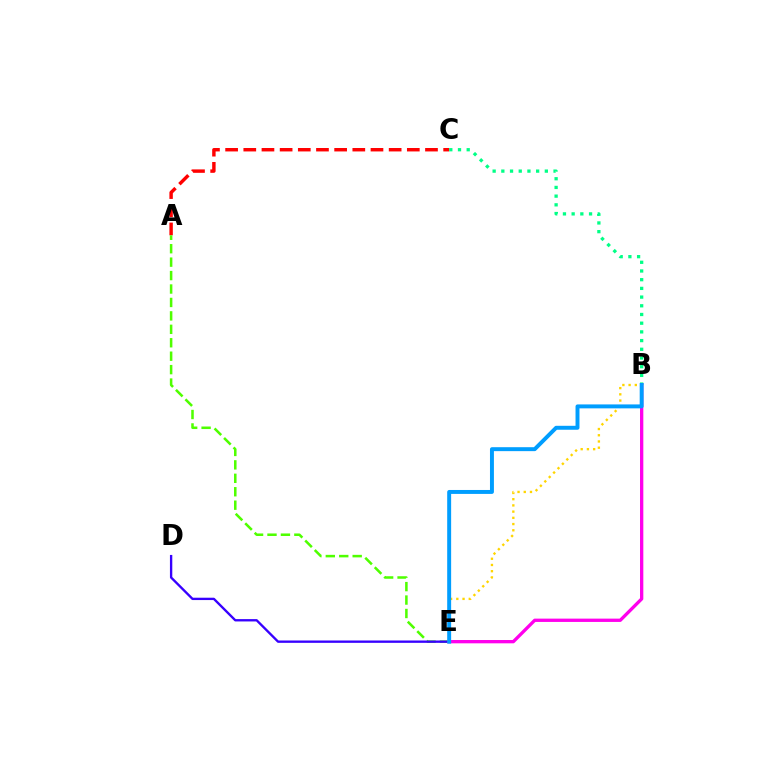{('A', 'C'): [{'color': '#ff0000', 'line_style': 'dashed', 'thickness': 2.47}], ('B', 'E'): [{'color': '#ffd500', 'line_style': 'dotted', 'thickness': 1.69}, {'color': '#ff00ed', 'line_style': 'solid', 'thickness': 2.38}, {'color': '#009eff', 'line_style': 'solid', 'thickness': 2.84}], ('A', 'E'): [{'color': '#4fff00', 'line_style': 'dashed', 'thickness': 1.83}], ('B', 'C'): [{'color': '#00ff86', 'line_style': 'dotted', 'thickness': 2.36}], ('D', 'E'): [{'color': '#3700ff', 'line_style': 'solid', 'thickness': 1.69}]}